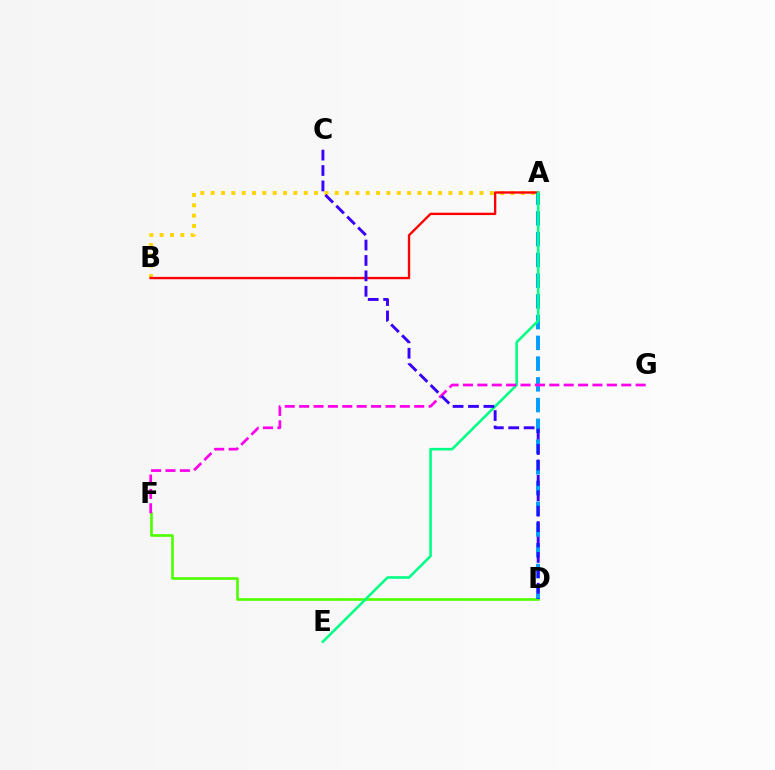{('A', 'B'): [{'color': '#ffd500', 'line_style': 'dotted', 'thickness': 2.81}, {'color': '#ff0000', 'line_style': 'solid', 'thickness': 1.69}], ('D', 'F'): [{'color': '#4fff00', 'line_style': 'solid', 'thickness': 1.89}], ('A', 'D'): [{'color': '#009eff', 'line_style': 'dashed', 'thickness': 2.82}], ('A', 'E'): [{'color': '#00ff86', 'line_style': 'solid', 'thickness': 1.86}], ('F', 'G'): [{'color': '#ff00ed', 'line_style': 'dashed', 'thickness': 1.95}], ('C', 'D'): [{'color': '#3700ff', 'line_style': 'dashed', 'thickness': 2.09}]}